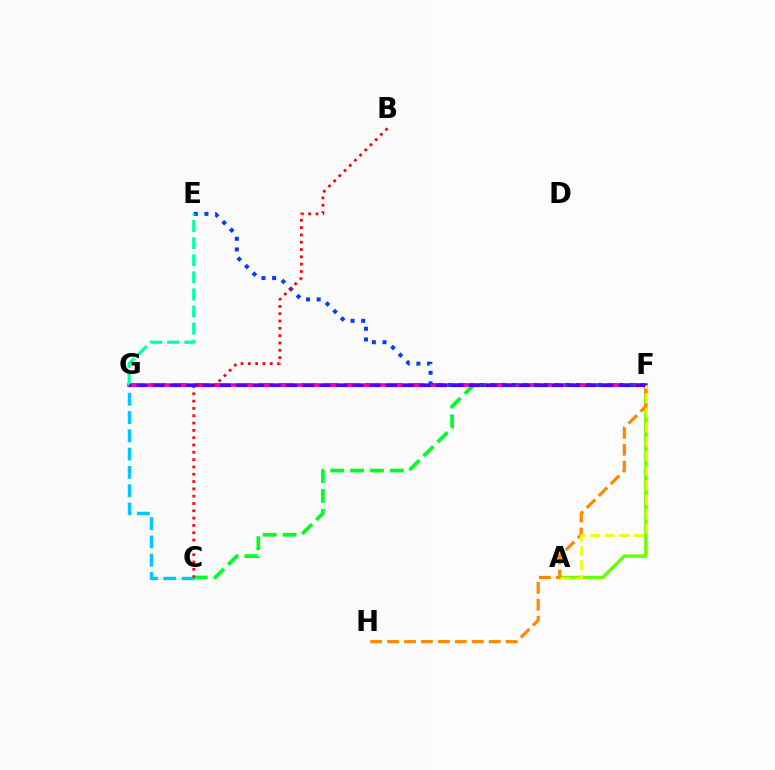{('F', 'G'): [{'color': '#d600ff', 'line_style': 'dashed', 'thickness': 2.92}, {'color': '#ff00a0', 'line_style': 'solid', 'thickness': 2.59}, {'color': '#4f00ff', 'line_style': 'dashed', 'thickness': 2.26}], ('C', 'F'): [{'color': '#00ff27', 'line_style': 'dashed', 'thickness': 2.7}], ('C', 'G'): [{'color': '#00c7ff', 'line_style': 'dashed', 'thickness': 2.49}], ('A', 'F'): [{'color': '#66ff00', 'line_style': 'solid', 'thickness': 2.44}, {'color': '#eeff00', 'line_style': 'dashed', 'thickness': 1.97}], ('E', 'F'): [{'color': '#003fff', 'line_style': 'dotted', 'thickness': 2.9}], ('F', 'H'): [{'color': '#ff8800', 'line_style': 'dashed', 'thickness': 2.3}], ('B', 'C'): [{'color': '#ff0000', 'line_style': 'dotted', 'thickness': 1.99}], ('E', 'G'): [{'color': '#00ffaf', 'line_style': 'dashed', 'thickness': 2.32}]}